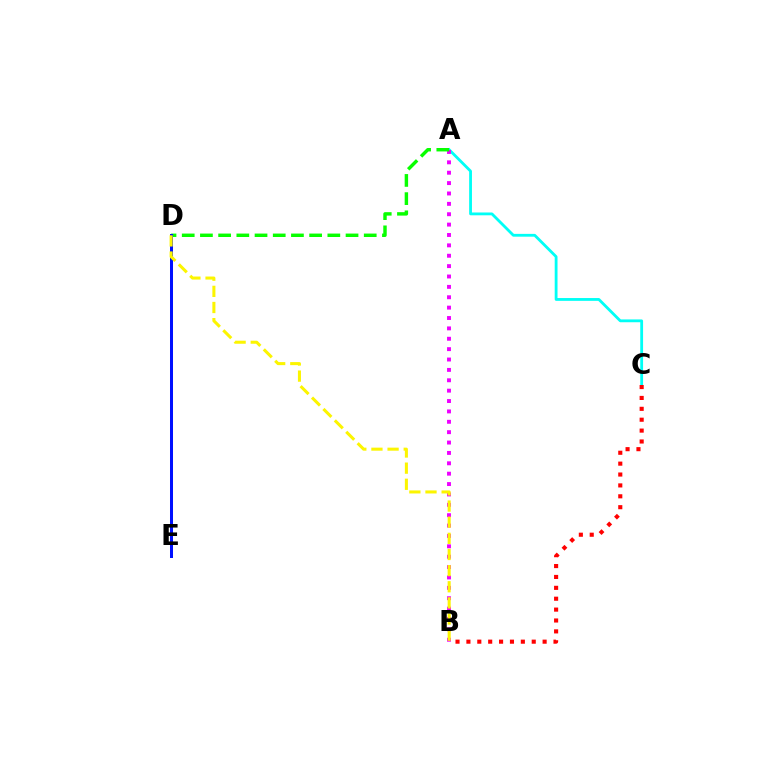{('A', 'C'): [{'color': '#00fff6', 'line_style': 'solid', 'thickness': 2.03}], ('B', 'C'): [{'color': '#ff0000', 'line_style': 'dotted', 'thickness': 2.96}], ('A', 'B'): [{'color': '#ee00ff', 'line_style': 'dotted', 'thickness': 2.82}], ('A', 'D'): [{'color': '#08ff00', 'line_style': 'dashed', 'thickness': 2.47}], ('D', 'E'): [{'color': '#0010ff', 'line_style': 'solid', 'thickness': 2.17}], ('B', 'D'): [{'color': '#fcf500', 'line_style': 'dashed', 'thickness': 2.19}]}